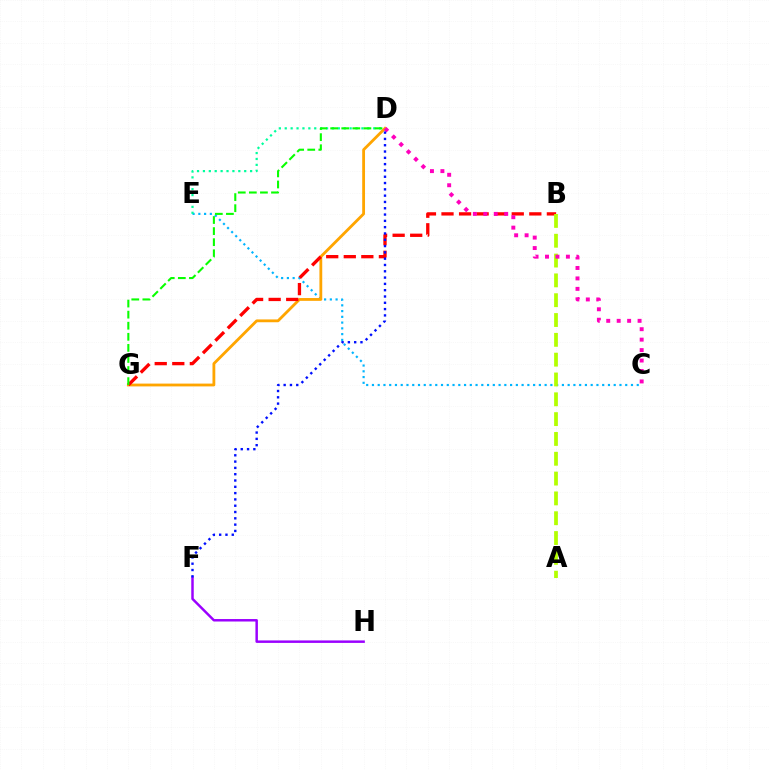{('C', 'E'): [{'color': '#00b5ff', 'line_style': 'dotted', 'thickness': 1.56}], ('F', 'H'): [{'color': '#9b00ff', 'line_style': 'solid', 'thickness': 1.78}], ('D', 'G'): [{'color': '#ffa500', 'line_style': 'solid', 'thickness': 2.03}, {'color': '#08ff00', 'line_style': 'dashed', 'thickness': 1.51}], ('D', 'E'): [{'color': '#00ff9d', 'line_style': 'dotted', 'thickness': 1.6}], ('B', 'G'): [{'color': '#ff0000', 'line_style': 'dashed', 'thickness': 2.39}], ('A', 'B'): [{'color': '#b3ff00', 'line_style': 'dashed', 'thickness': 2.69}], ('C', 'D'): [{'color': '#ff00bd', 'line_style': 'dotted', 'thickness': 2.84}], ('D', 'F'): [{'color': '#0010ff', 'line_style': 'dotted', 'thickness': 1.71}]}